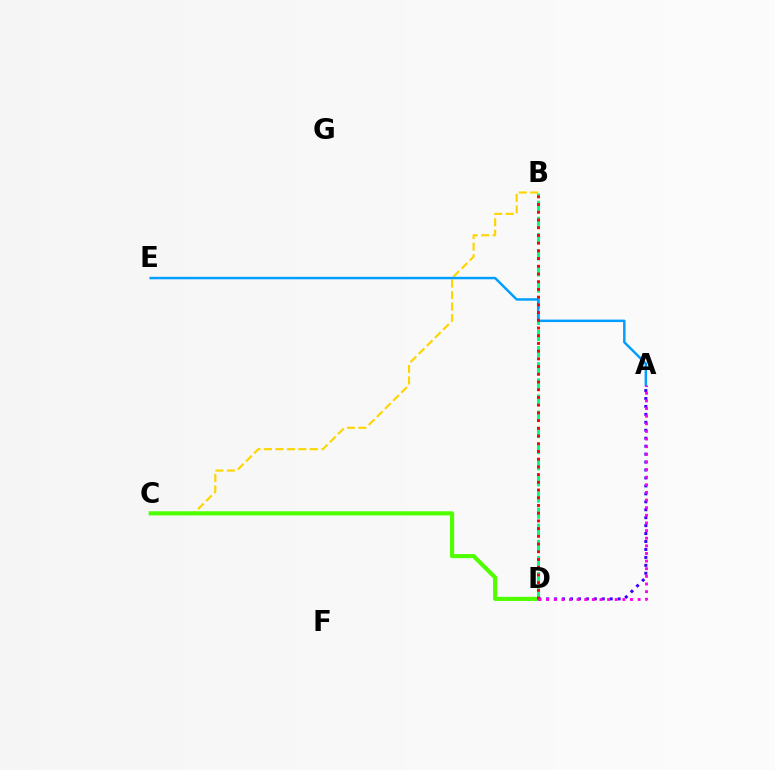{('B', 'D'): [{'color': '#00ff86', 'line_style': 'dashed', 'thickness': 2.19}, {'color': '#ff0000', 'line_style': 'dotted', 'thickness': 2.1}], ('B', 'C'): [{'color': '#ffd500', 'line_style': 'dashed', 'thickness': 1.56}], ('C', 'D'): [{'color': '#4fff00', 'line_style': 'solid', 'thickness': 2.98}], ('A', 'D'): [{'color': '#3700ff', 'line_style': 'dotted', 'thickness': 2.16}, {'color': '#ff00ed', 'line_style': 'dotted', 'thickness': 2.07}], ('A', 'E'): [{'color': '#009eff', 'line_style': 'solid', 'thickness': 1.77}]}